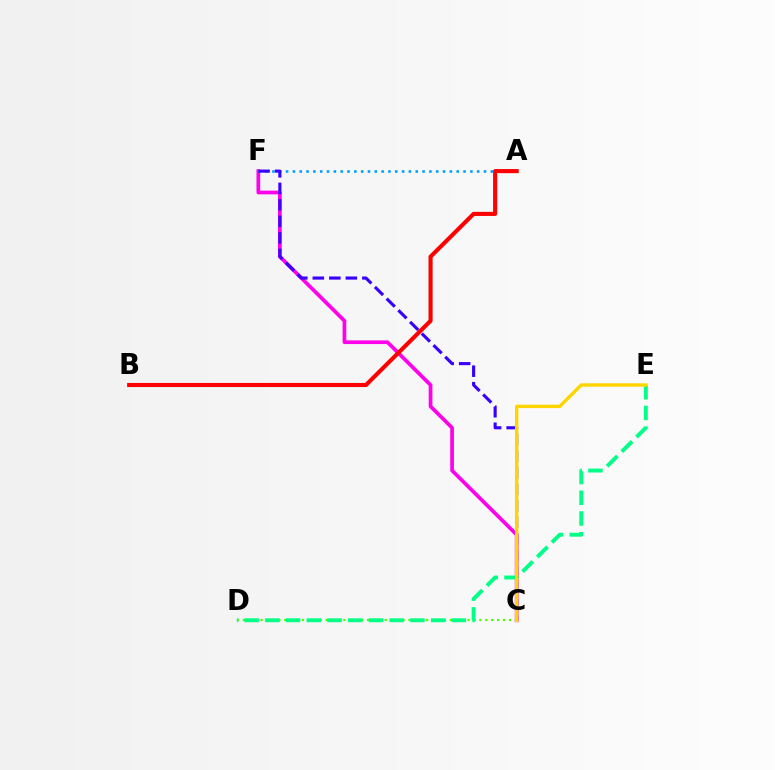{('C', 'D'): [{'color': '#4fff00', 'line_style': 'dotted', 'thickness': 1.61}], ('C', 'F'): [{'color': '#ff00ed', 'line_style': 'solid', 'thickness': 2.66}, {'color': '#3700ff', 'line_style': 'dashed', 'thickness': 2.24}], ('A', 'F'): [{'color': '#009eff', 'line_style': 'dotted', 'thickness': 1.85}], ('D', 'E'): [{'color': '#00ff86', 'line_style': 'dashed', 'thickness': 2.81}], ('C', 'E'): [{'color': '#ffd500', 'line_style': 'solid', 'thickness': 2.45}], ('A', 'B'): [{'color': '#ff0000', 'line_style': 'solid', 'thickness': 2.95}]}